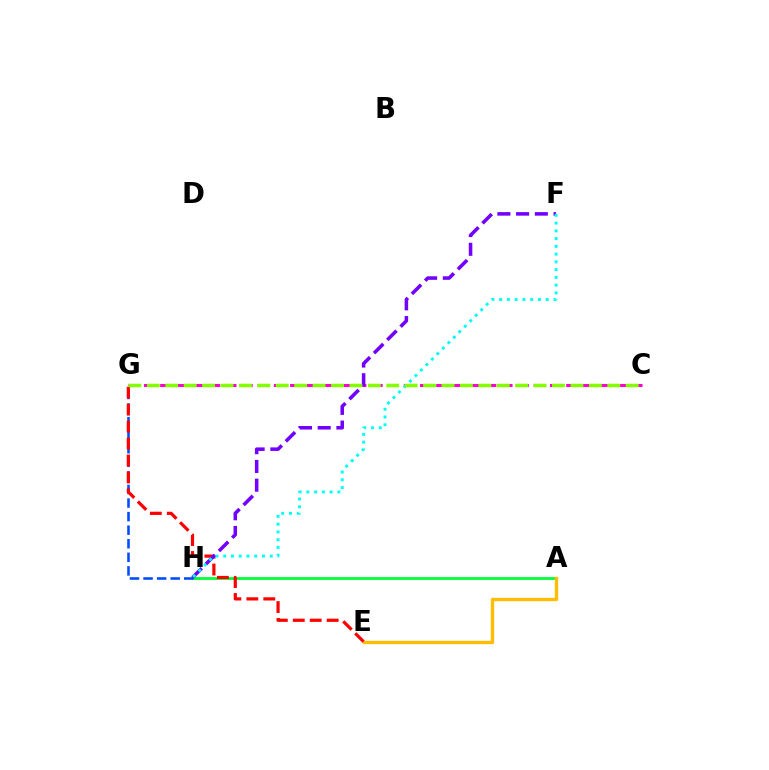{('C', 'G'): [{'color': '#ff00cf', 'line_style': 'dashed', 'thickness': 2.21}, {'color': '#84ff00', 'line_style': 'dashed', 'thickness': 2.5}], ('A', 'H'): [{'color': '#00ff39', 'line_style': 'solid', 'thickness': 2.0}], ('G', 'H'): [{'color': '#004bff', 'line_style': 'dashed', 'thickness': 1.84}], ('A', 'E'): [{'color': '#ffbd00', 'line_style': 'solid', 'thickness': 2.41}], ('E', 'G'): [{'color': '#ff0000', 'line_style': 'dashed', 'thickness': 2.3}], ('F', 'H'): [{'color': '#7200ff', 'line_style': 'dashed', 'thickness': 2.54}, {'color': '#00fff6', 'line_style': 'dotted', 'thickness': 2.11}]}